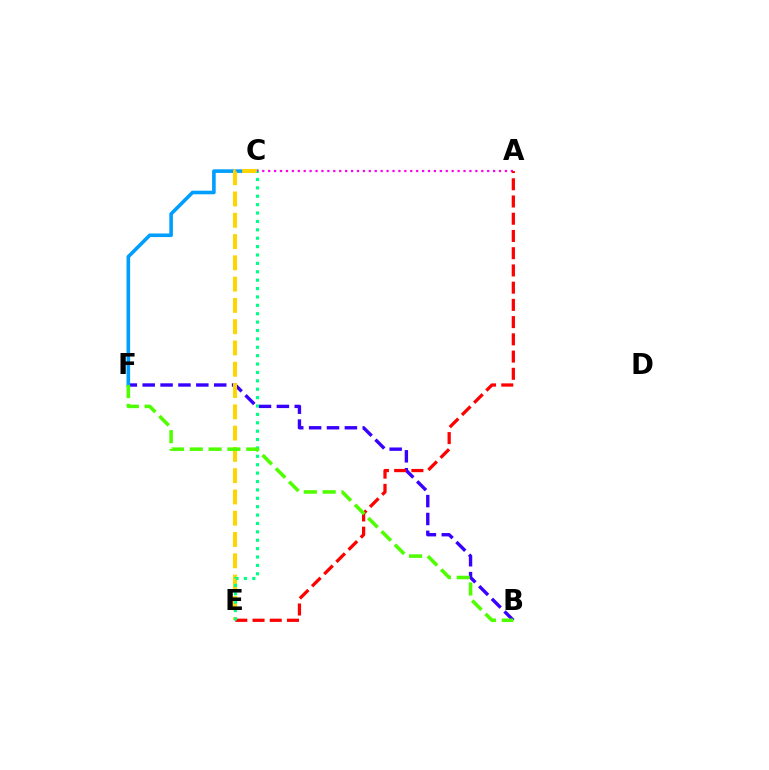{('B', 'F'): [{'color': '#3700ff', 'line_style': 'dashed', 'thickness': 2.43}, {'color': '#4fff00', 'line_style': 'dashed', 'thickness': 2.56}], ('C', 'F'): [{'color': '#009eff', 'line_style': 'solid', 'thickness': 2.58}], ('C', 'E'): [{'color': '#ffd500', 'line_style': 'dashed', 'thickness': 2.89}, {'color': '#00ff86', 'line_style': 'dotted', 'thickness': 2.28}], ('A', 'C'): [{'color': '#ff00ed', 'line_style': 'dotted', 'thickness': 1.61}], ('A', 'E'): [{'color': '#ff0000', 'line_style': 'dashed', 'thickness': 2.34}]}